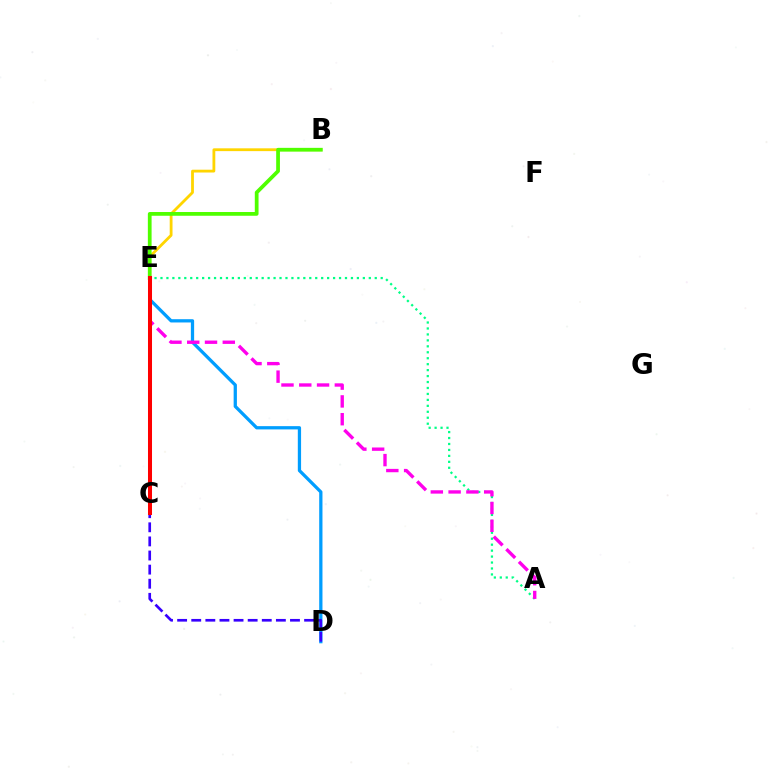{('A', 'E'): [{'color': '#00ff86', 'line_style': 'dotted', 'thickness': 1.62}, {'color': '#ff00ed', 'line_style': 'dashed', 'thickness': 2.42}], ('B', 'E'): [{'color': '#ffd500', 'line_style': 'solid', 'thickness': 2.02}, {'color': '#4fff00', 'line_style': 'solid', 'thickness': 2.7}], ('D', 'E'): [{'color': '#009eff', 'line_style': 'solid', 'thickness': 2.35}], ('C', 'D'): [{'color': '#3700ff', 'line_style': 'dashed', 'thickness': 1.92}], ('C', 'E'): [{'color': '#ff0000', 'line_style': 'solid', 'thickness': 2.9}]}